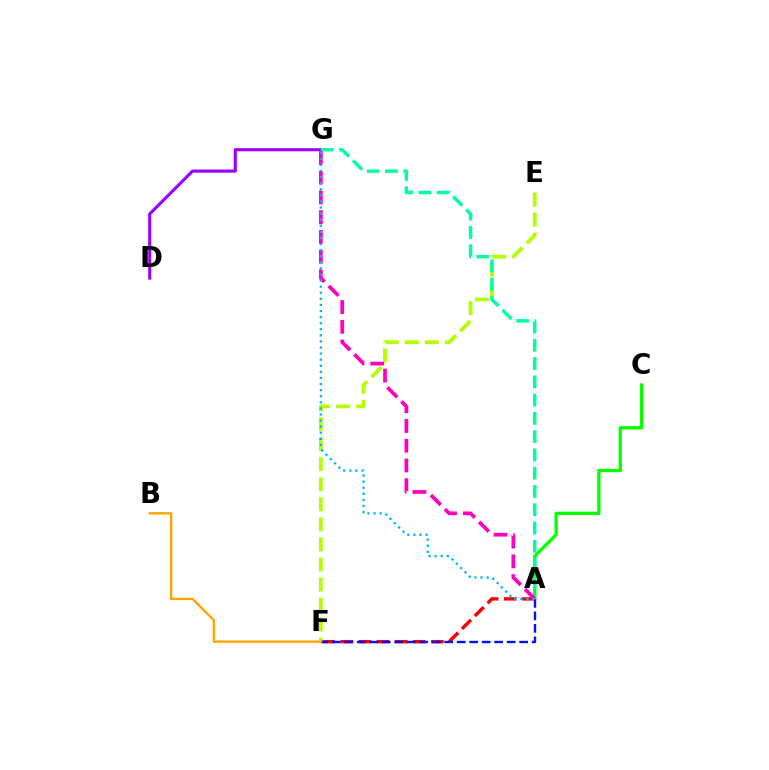{('D', 'G'): [{'color': '#9b00ff', 'line_style': 'solid', 'thickness': 2.24}], ('A', 'C'): [{'color': '#08ff00', 'line_style': 'solid', 'thickness': 2.38}], ('A', 'F'): [{'color': '#ff0000', 'line_style': 'dashed', 'thickness': 2.46}, {'color': '#0010ff', 'line_style': 'dashed', 'thickness': 1.7}], ('E', 'F'): [{'color': '#b3ff00', 'line_style': 'dashed', 'thickness': 2.72}], ('A', 'G'): [{'color': '#00ff9d', 'line_style': 'dashed', 'thickness': 2.48}, {'color': '#ff00bd', 'line_style': 'dashed', 'thickness': 2.68}, {'color': '#00b5ff', 'line_style': 'dotted', 'thickness': 1.65}], ('B', 'F'): [{'color': '#ffa500', 'line_style': 'solid', 'thickness': 1.71}]}